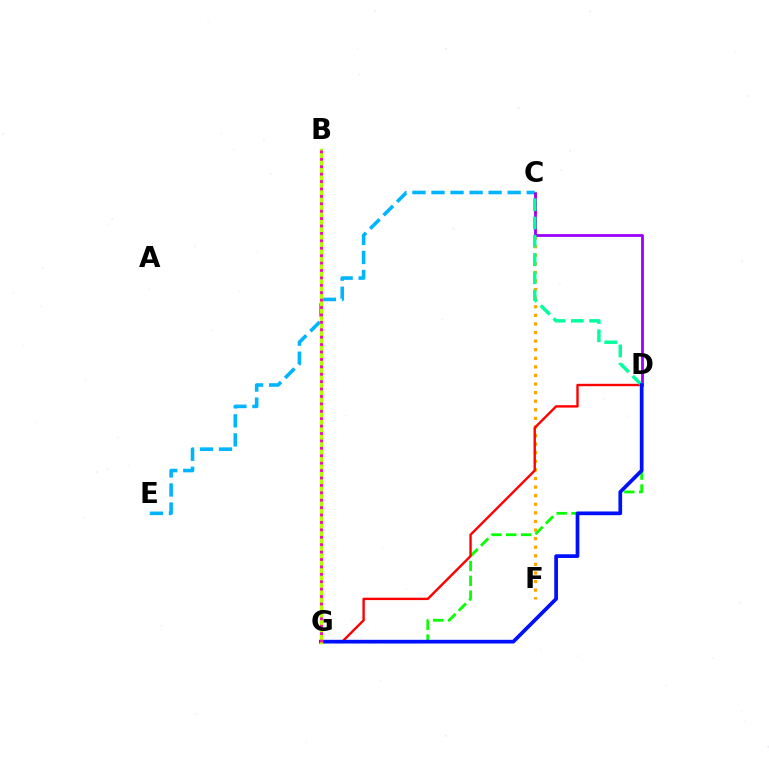{('C', 'F'): [{'color': '#ffa500', 'line_style': 'dotted', 'thickness': 2.33}], ('D', 'G'): [{'color': '#08ff00', 'line_style': 'dashed', 'thickness': 2.02}, {'color': '#ff0000', 'line_style': 'solid', 'thickness': 1.72}, {'color': '#0010ff', 'line_style': 'solid', 'thickness': 2.67}], ('C', 'E'): [{'color': '#00b5ff', 'line_style': 'dashed', 'thickness': 2.59}], ('C', 'D'): [{'color': '#9b00ff', 'line_style': 'solid', 'thickness': 2.01}, {'color': '#00ff9d', 'line_style': 'dashed', 'thickness': 2.48}], ('B', 'G'): [{'color': '#b3ff00', 'line_style': 'solid', 'thickness': 2.47}, {'color': '#ff00bd', 'line_style': 'dotted', 'thickness': 2.01}]}